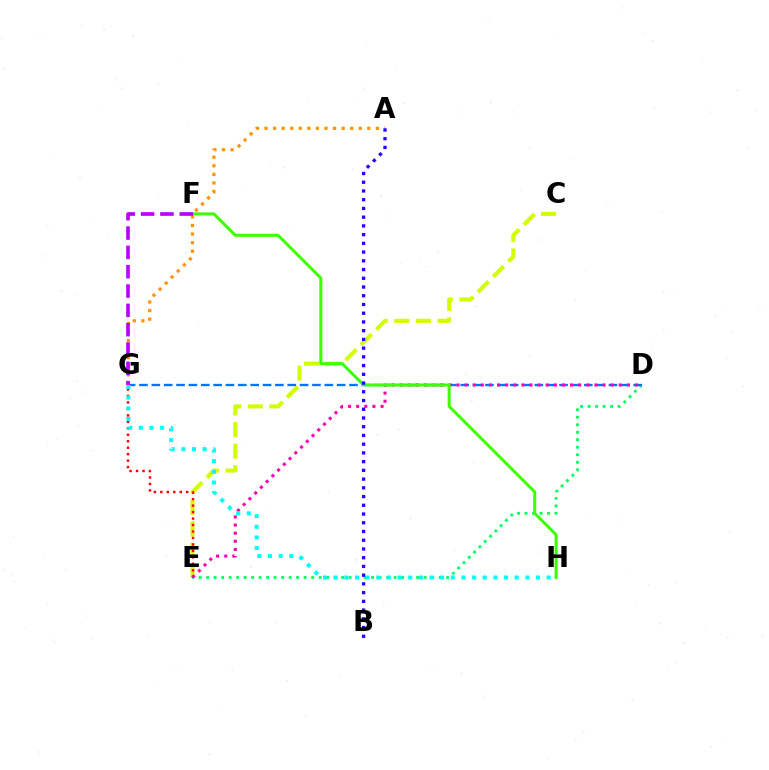{('D', 'E'): [{'color': '#00ff5c', 'line_style': 'dotted', 'thickness': 2.04}, {'color': '#ff00ac', 'line_style': 'dotted', 'thickness': 2.2}], ('C', 'E'): [{'color': '#d1ff00', 'line_style': 'dashed', 'thickness': 2.94}], ('D', 'G'): [{'color': '#0074ff', 'line_style': 'dashed', 'thickness': 1.68}], ('E', 'G'): [{'color': '#ff0000', 'line_style': 'dotted', 'thickness': 1.76}], ('F', 'H'): [{'color': '#3dff00', 'line_style': 'solid', 'thickness': 2.18}], ('A', 'G'): [{'color': '#ff9400', 'line_style': 'dotted', 'thickness': 2.33}], ('G', 'H'): [{'color': '#00fff6', 'line_style': 'dotted', 'thickness': 2.89}], ('A', 'B'): [{'color': '#2500ff', 'line_style': 'dotted', 'thickness': 2.37}], ('F', 'G'): [{'color': '#b900ff', 'line_style': 'dashed', 'thickness': 2.63}]}